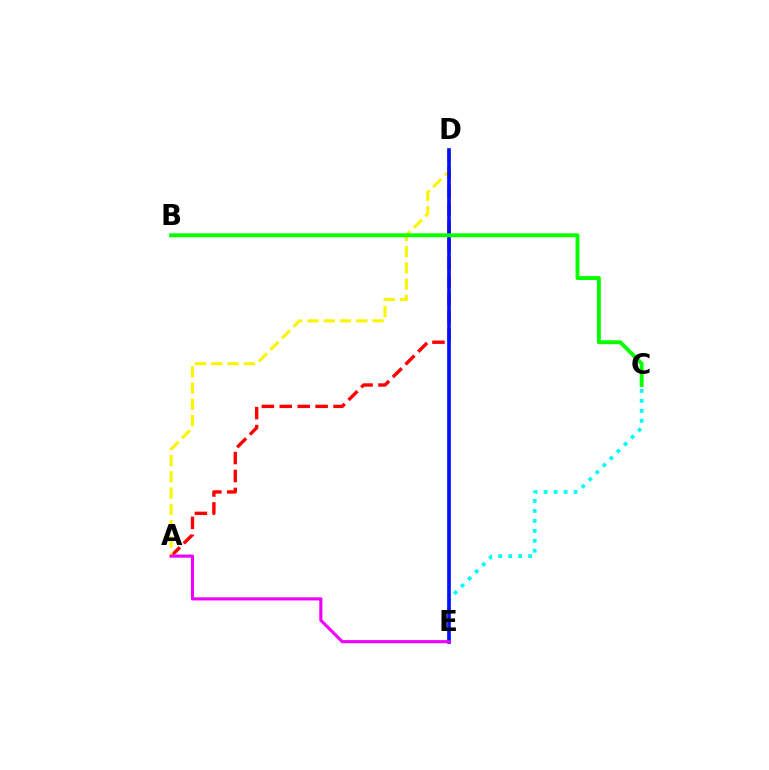{('C', 'E'): [{'color': '#00fff6', 'line_style': 'dotted', 'thickness': 2.71}], ('A', 'D'): [{'color': '#ff0000', 'line_style': 'dashed', 'thickness': 2.44}, {'color': '#fcf500', 'line_style': 'dashed', 'thickness': 2.21}], ('D', 'E'): [{'color': '#0010ff', 'line_style': 'solid', 'thickness': 2.63}], ('A', 'E'): [{'color': '#ee00ff', 'line_style': 'solid', 'thickness': 2.25}], ('B', 'C'): [{'color': '#08ff00', 'line_style': 'solid', 'thickness': 2.81}]}